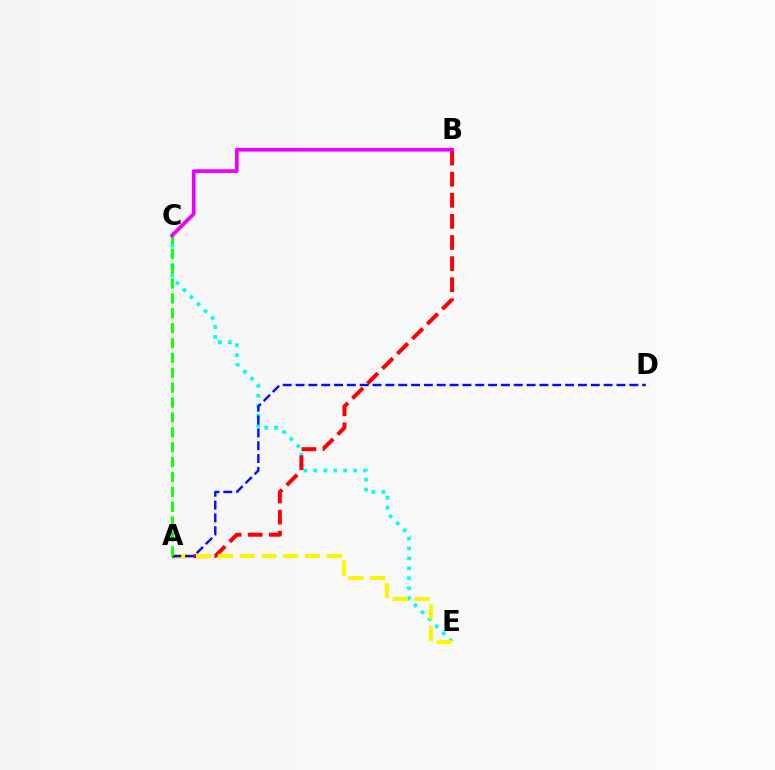{('C', 'E'): [{'color': '#00fff6', 'line_style': 'dotted', 'thickness': 2.7}], ('A', 'B'): [{'color': '#ff0000', 'line_style': 'dashed', 'thickness': 2.87}], ('A', 'E'): [{'color': '#fcf500', 'line_style': 'dashed', 'thickness': 2.96}], ('A', 'D'): [{'color': '#0010ff', 'line_style': 'dashed', 'thickness': 1.74}], ('A', 'C'): [{'color': '#08ff00', 'line_style': 'dashed', 'thickness': 2.02}], ('B', 'C'): [{'color': '#ee00ff', 'line_style': 'solid', 'thickness': 2.67}]}